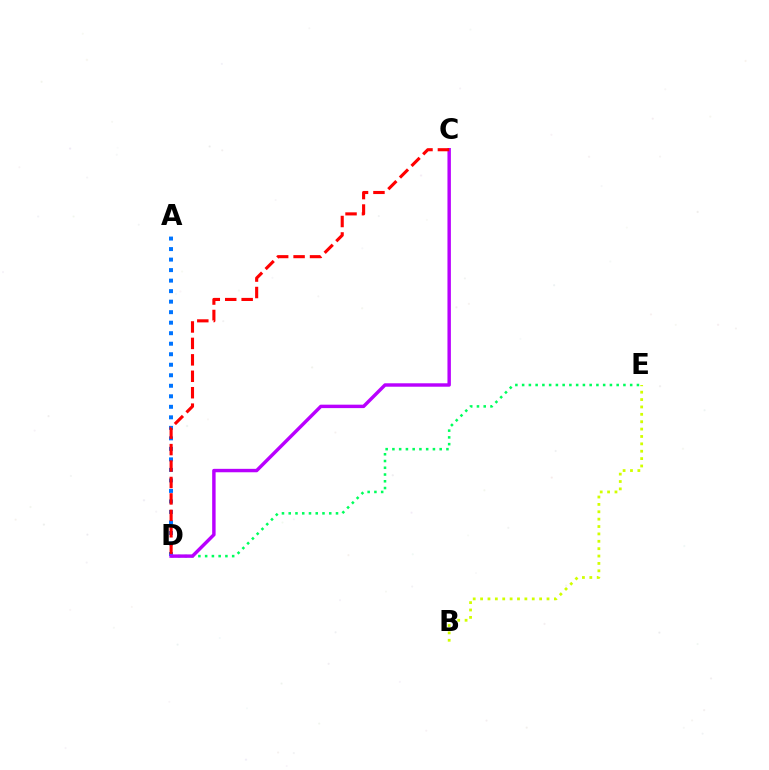{('A', 'D'): [{'color': '#0074ff', 'line_style': 'dotted', 'thickness': 2.86}], ('D', 'E'): [{'color': '#00ff5c', 'line_style': 'dotted', 'thickness': 1.83}], ('C', 'D'): [{'color': '#b900ff', 'line_style': 'solid', 'thickness': 2.47}, {'color': '#ff0000', 'line_style': 'dashed', 'thickness': 2.23}], ('B', 'E'): [{'color': '#d1ff00', 'line_style': 'dotted', 'thickness': 2.01}]}